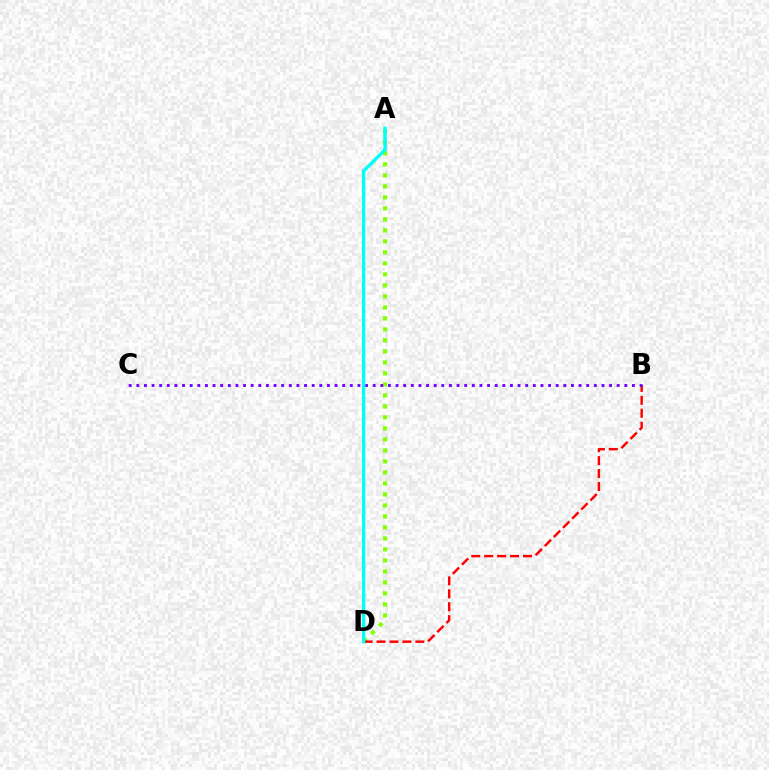{('A', 'D'): [{'color': '#84ff00', 'line_style': 'dotted', 'thickness': 2.99}, {'color': '#00fff6', 'line_style': 'solid', 'thickness': 2.41}], ('B', 'D'): [{'color': '#ff0000', 'line_style': 'dashed', 'thickness': 1.76}], ('B', 'C'): [{'color': '#7200ff', 'line_style': 'dotted', 'thickness': 2.07}]}